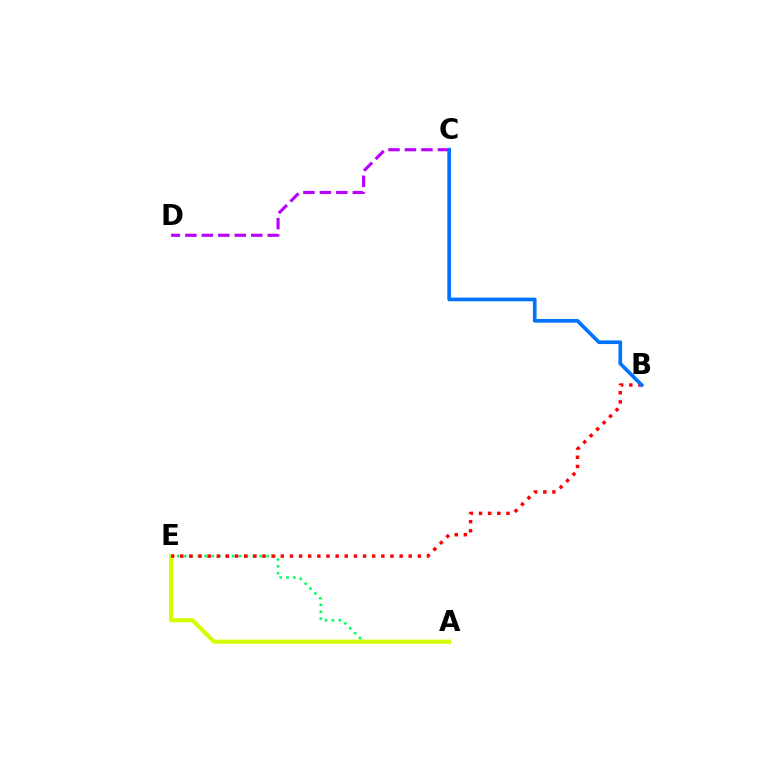{('A', 'E'): [{'color': '#00ff5c', 'line_style': 'dotted', 'thickness': 1.87}, {'color': '#d1ff00', 'line_style': 'solid', 'thickness': 2.96}], ('C', 'D'): [{'color': '#b900ff', 'line_style': 'dashed', 'thickness': 2.24}], ('B', 'E'): [{'color': '#ff0000', 'line_style': 'dotted', 'thickness': 2.48}], ('B', 'C'): [{'color': '#0074ff', 'line_style': 'solid', 'thickness': 2.65}]}